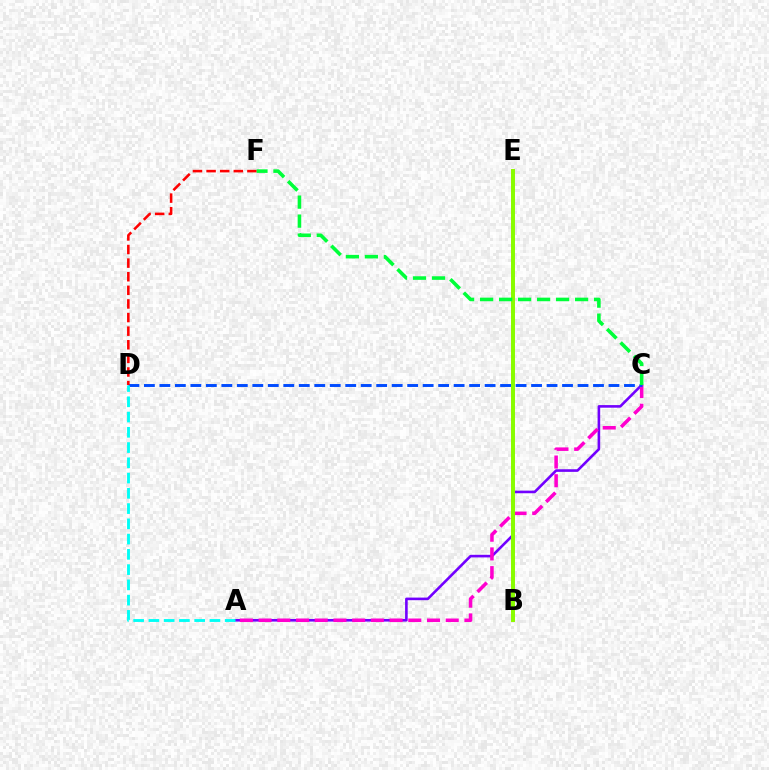{('A', 'C'): [{'color': '#7200ff', 'line_style': 'solid', 'thickness': 1.88}, {'color': '#ff00cf', 'line_style': 'dashed', 'thickness': 2.54}], ('C', 'D'): [{'color': '#004bff', 'line_style': 'dashed', 'thickness': 2.1}], ('A', 'D'): [{'color': '#00fff6', 'line_style': 'dashed', 'thickness': 2.07}], ('D', 'F'): [{'color': '#ff0000', 'line_style': 'dashed', 'thickness': 1.85}], ('B', 'E'): [{'color': '#ffbd00', 'line_style': 'solid', 'thickness': 2.77}, {'color': '#84ff00', 'line_style': 'solid', 'thickness': 2.74}], ('C', 'F'): [{'color': '#00ff39', 'line_style': 'dashed', 'thickness': 2.58}]}